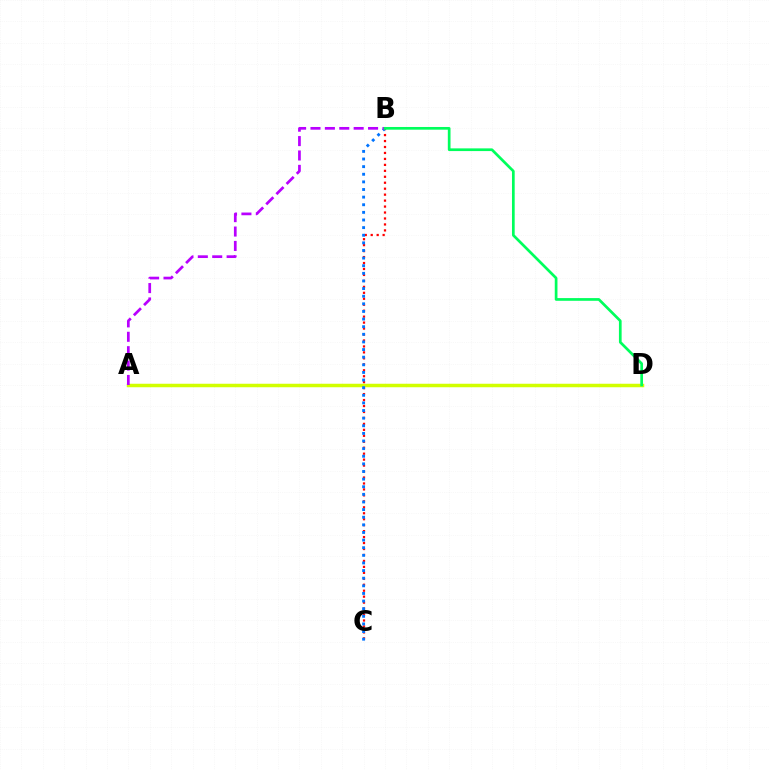{('B', 'C'): [{'color': '#ff0000', 'line_style': 'dotted', 'thickness': 1.62}, {'color': '#0074ff', 'line_style': 'dotted', 'thickness': 2.07}], ('A', 'D'): [{'color': '#d1ff00', 'line_style': 'solid', 'thickness': 2.52}], ('A', 'B'): [{'color': '#b900ff', 'line_style': 'dashed', 'thickness': 1.96}], ('B', 'D'): [{'color': '#00ff5c', 'line_style': 'solid', 'thickness': 1.95}]}